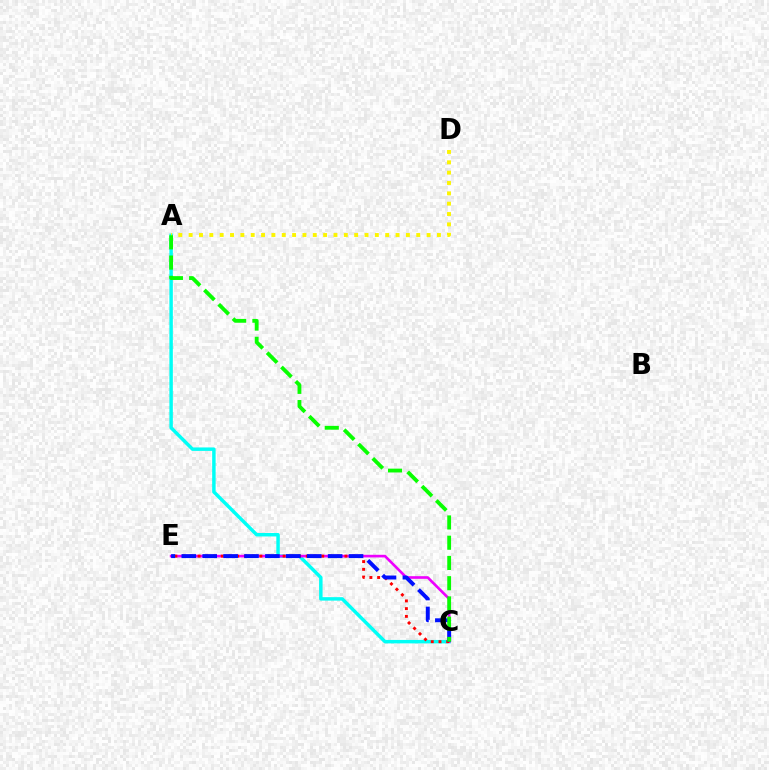{('A', 'C'): [{'color': '#00fff6', 'line_style': 'solid', 'thickness': 2.49}, {'color': '#08ff00', 'line_style': 'dashed', 'thickness': 2.75}], ('C', 'E'): [{'color': '#ee00ff', 'line_style': 'solid', 'thickness': 1.9}, {'color': '#ff0000', 'line_style': 'dotted', 'thickness': 2.1}, {'color': '#0010ff', 'line_style': 'dashed', 'thickness': 2.84}], ('A', 'D'): [{'color': '#fcf500', 'line_style': 'dotted', 'thickness': 2.81}]}